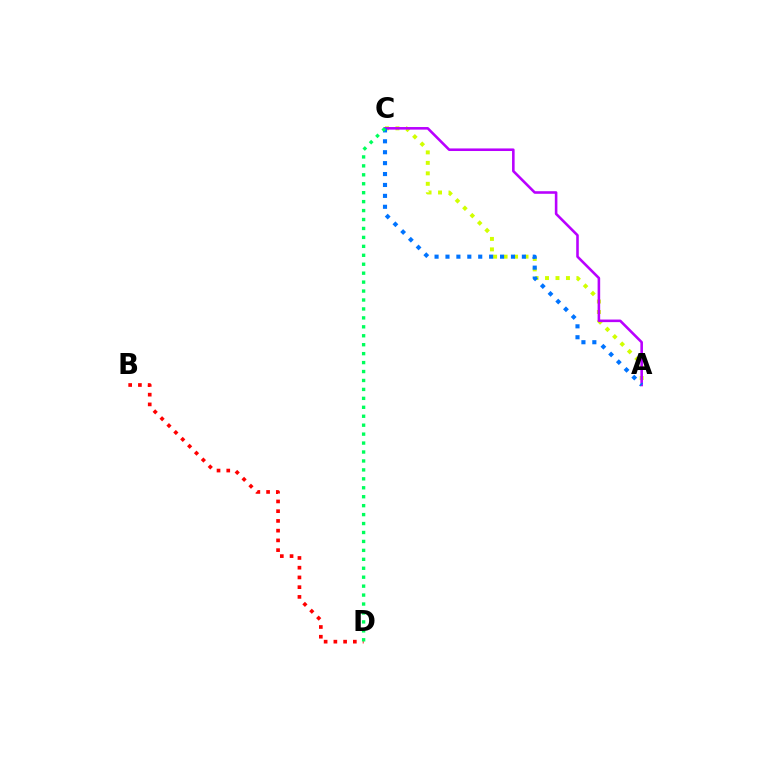{('A', 'C'): [{'color': '#d1ff00', 'line_style': 'dotted', 'thickness': 2.84}, {'color': '#b900ff', 'line_style': 'solid', 'thickness': 1.86}, {'color': '#0074ff', 'line_style': 'dotted', 'thickness': 2.97}], ('B', 'D'): [{'color': '#ff0000', 'line_style': 'dotted', 'thickness': 2.65}], ('C', 'D'): [{'color': '#00ff5c', 'line_style': 'dotted', 'thickness': 2.43}]}